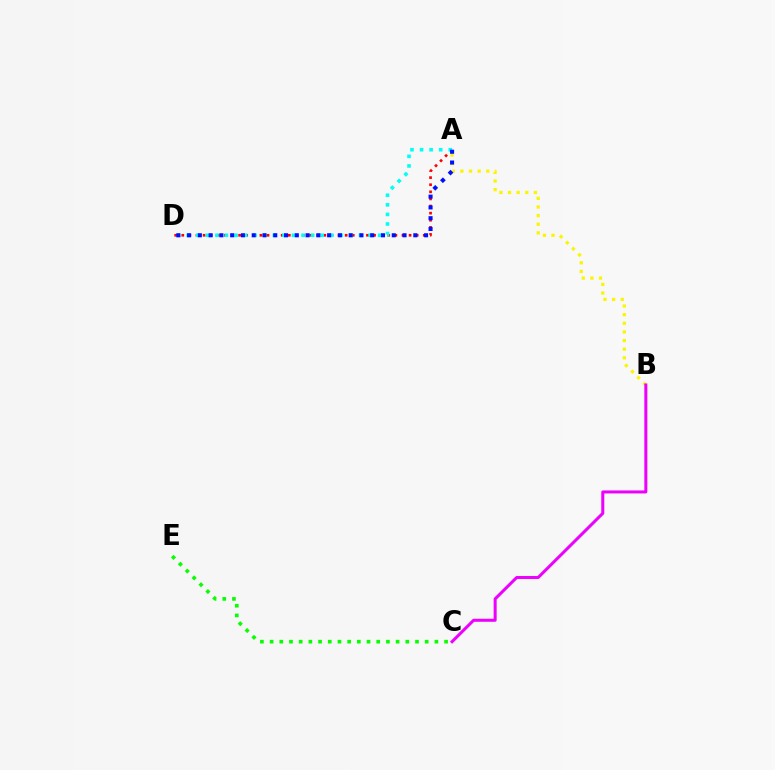{('A', 'B'): [{'color': '#fcf500', 'line_style': 'dotted', 'thickness': 2.34}], ('B', 'C'): [{'color': '#ee00ff', 'line_style': 'solid', 'thickness': 2.18}], ('A', 'D'): [{'color': '#ff0000', 'line_style': 'dotted', 'thickness': 1.93}, {'color': '#00fff6', 'line_style': 'dotted', 'thickness': 2.6}, {'color': '#0010ff', 'line_style': 'dotted', 'thickness': 2.93}], ('C', 'E'): [{'color': '#08ff00', 'line_style': 'dotted', 'thickness': 2.63}]}